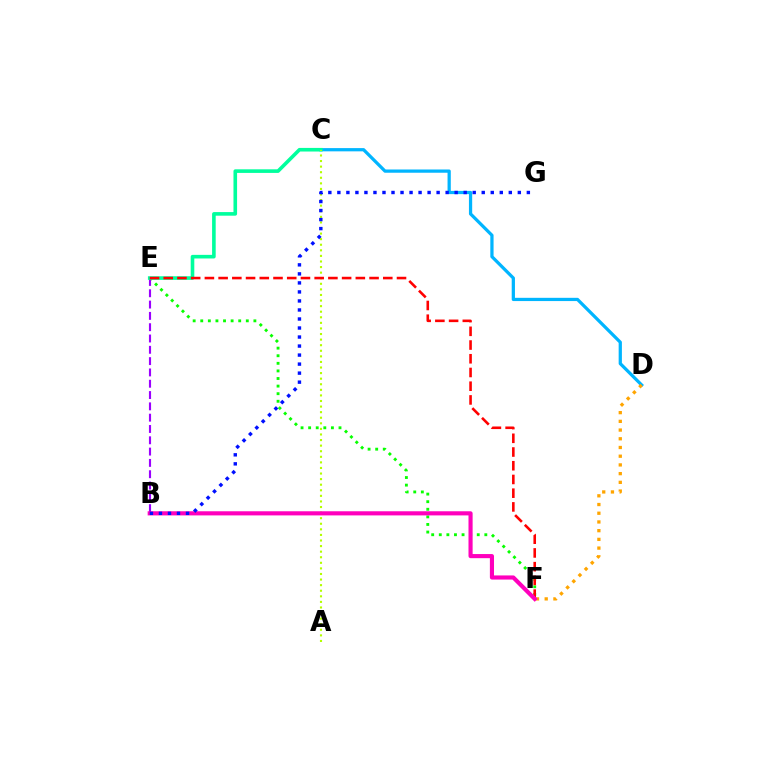{('E', 'F'): [{'color': '#08ff00', 'line_style': 'dotted', 'thickness': 2.06}, {'color': '#ff0000', 'line_style': 'dashed', 'thickness': 1.86}], ('B', 'E'): [{'color': '#9b00ff', 'line_style': 'dashed', 'thickness': 1.54}], ('C', 'D'): [{'color': '#00b5ff', 'line_style': 'solid', 'thickness': 2.34}], ('C', 'E'): [{'color': '#00ff9d', 'line_style': 'solid', 'thickness': 2.6}], ('A', 'C'): [{'color': '#b3ff00', 'line_style': 'dotted', 'thickness': 1.52}], ('D', 'F'): [{'color': '#ffa500', 'line_style': 'dotted', 'thickness': 2.37}], ('B', 'F'): [{'color': '#ff00bd', 'line_style': 'solid', 'thickness': 2.97}], ('B', 'G'): [{'color': '#0010ff', 'line_style': 'dotted', 'thickness': 2.45}]}